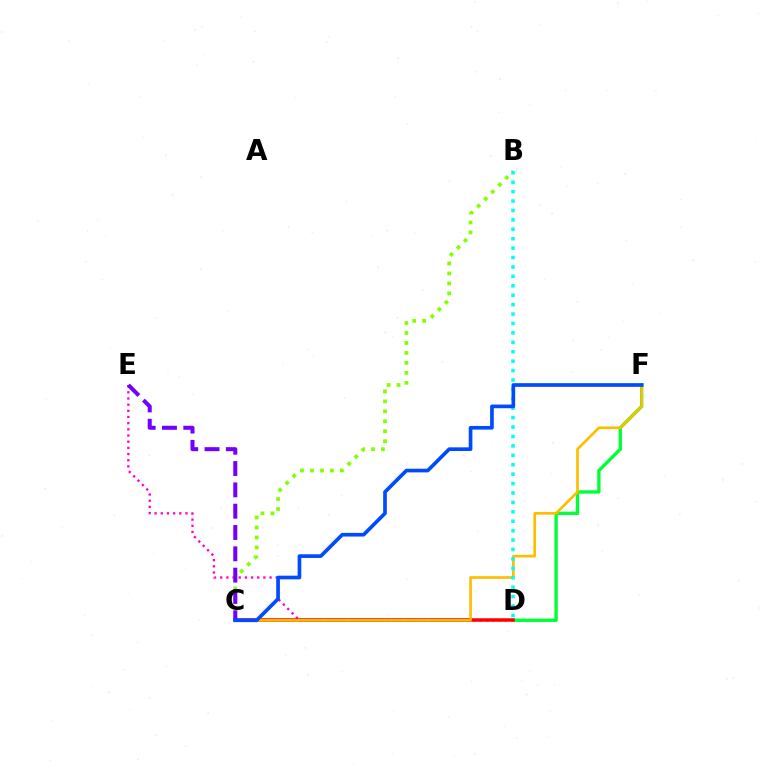{('D', 'E'): [{'color': '#ff00cf', 'line_style': 'dotted', 'thickness': 1.68}], ('D', 'F'): [{'color': '#00ff39', 'line_style': 'solid', 'thickness': 2.41}], ('C', 'D'): [{'color': '#ff0000', 'line_style': 'solid', 'thickness': 2.52}], ('B', 'C'): [{'color': '#84ff00', 'line_style': 'dotted', 'thickness': 2.71}], ('C', 'F'): [{'color': '#ffbd00', 'line_style': 'solid', 'thickness': 1.92}, {'color': '#004bff', 'line_style': 'solid', 'thickness': 2.64}], ('C', 'E'): [{'color': '#7200ff', 'line_style': 'dashed', 'thickness': 2.9}], ('B', 'D'): [{'color': '#00fff6', 'line_style': 'dotted', 'thickness': 2.56}]}